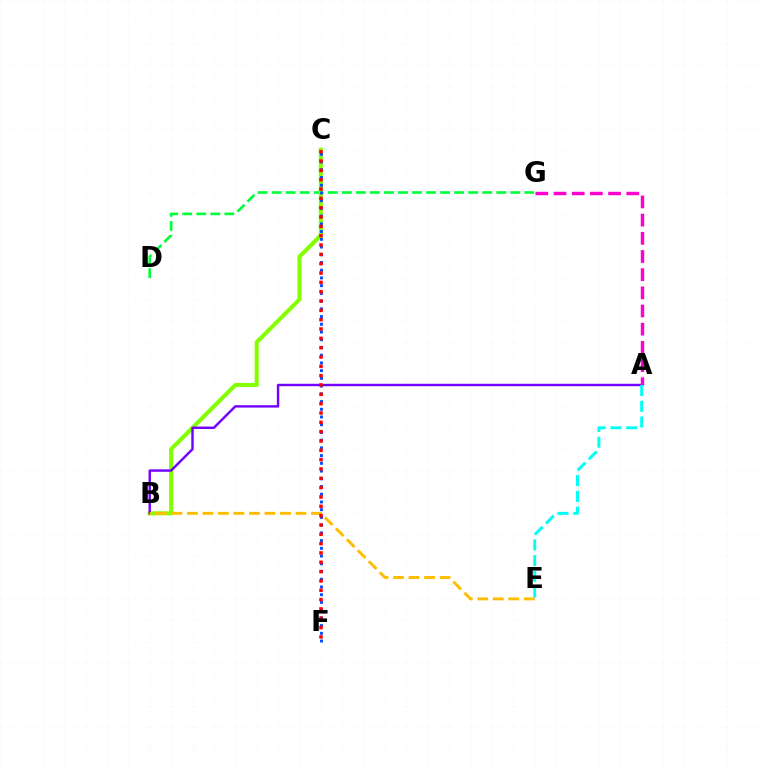{('D', 'G'): [{'color': '#00ff39', 'line_style': 'dashed', 'thickness': 1.91}], ('B', 'C'): [{'color': '#84ff00', 'line_style': 'solid', 'thickness': 2.94}], ('A', 'B'): [{'color': '#7200ff', 'line_style': 'solid', 'thickness': 1.74}], ('C', 'F'): [{'color': '#004bff', 'line_style': 'dotted', 'thickness': 2.1}, {'color': '#ff0000', 'line_style': 'dotted', 'thickness': 2.53}], ('A', 'G'): [{'color': '#ff00cf', 'line_style': 'dashed', 'thickness': 2.47}], ('B', 'E'): [{'color': '#ffbd00', 'line_style': 'dashed', 'thickness': 2.11}], ('A', 'E'): [{'color': '#00fff6', 'line_style': 'dashed', 'thickness': 2.14}]}